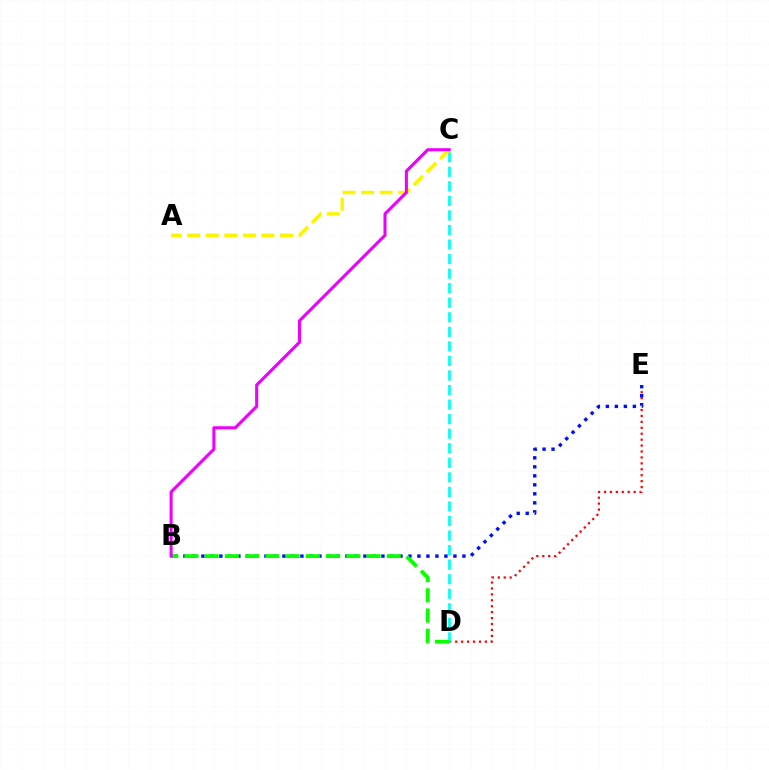{('D', 'E'): [{'color': '#ff0000', 'line_style': 'dotted', 'thickness': 1.61}], ('C', 'D'): [{'color': '#00fff6', 'line_style': 'dashed', 'thickness': 1.98}], ('A', 'C'): [{'color': '#fcf500', 'line_style': 'dashed', 'thickness': 2.52}], ('B', 'E'): [{'color': '#0010ff', 'line_style': 'dotted', 'thickness': 2.45}], ('B', 'D'): [{'color': '#08ff00', 'line_style': 'dashed', 'thickness': 2.75}], ('B', 'C'): [{'color': '#ee00ff', 'line_style': 'solid', 'thickness': 2.21}]}